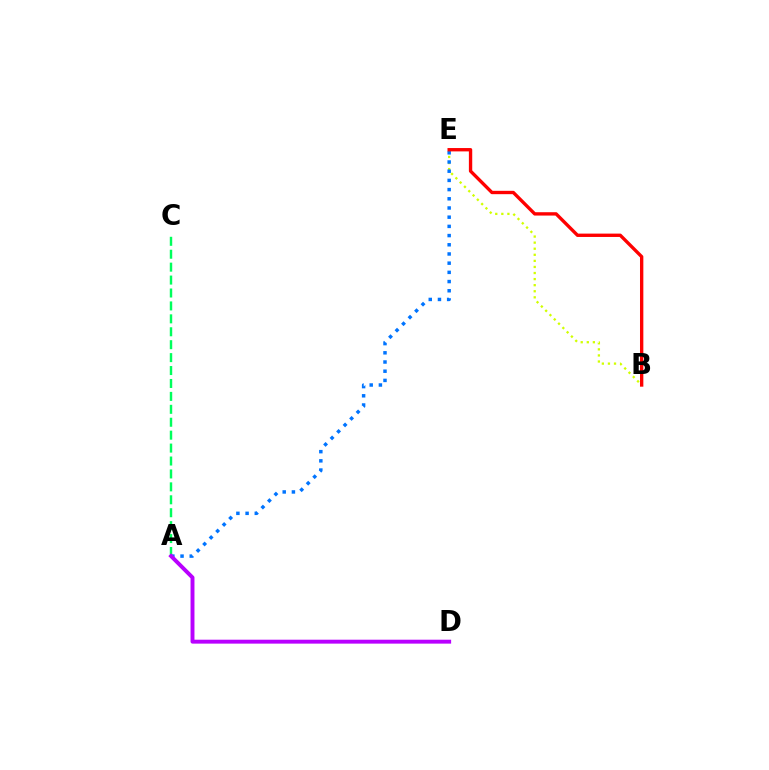{('A', 'C'): [{'color': '#00ff5c', 'line_style': 'dashed', 'thickness': 1.76}], ('B', 'E'): [{'color': '#d1ff00', 'line_style': 'dotted', 'thickness': 1.65}, {'color': '#ff0000', 'line_style': 'solid', 'thickness': 2.41}], ('A', 'E'): [{'color': '#0074ff', 'line_style': 'dotted', 'thickness': 2.5}], ('A', 'D'): [{'color': '#b900ff', 'line_style': 'solid', 'thickness': 2.83}]}